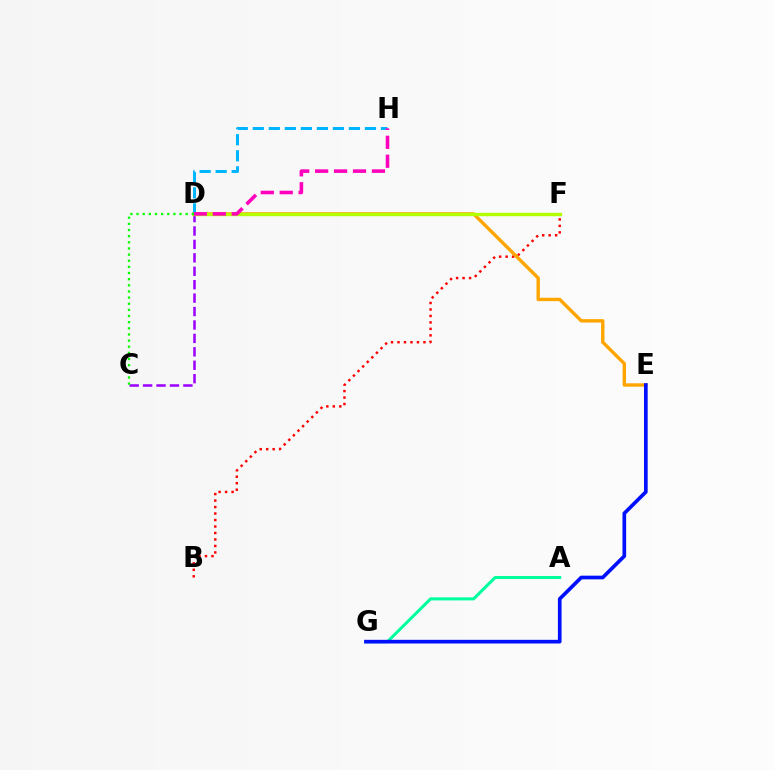{('C', 'D'): [{'color': '#9b00ff', 'line_style': 'dashed', 'thickness': 1.82}, {'color': '#08ff00', 'line_style': 'dotted', 'thickness': 1.67}], ('B', 'F'): [{'color': '#ff0000', 'line_style': 'dotted', 'thickness': 1.76}], ('A', 'G'): [{'color': '#00ff9d', 'line_style': 'solid', 'thickness': 2.19}], ('D', 'E'): [{'color': '#ffa500', 'line_style': 'solid', 'thickness': 2.44}], ('D', 'H'): [{'color': '#00b5ff', 'line_style': 'dashed', 'thickness': 2.18}, {'color': '#ff00bd', 'line_style': 'dashed', 'thickness': 2.57}], ('E', 'G'): [{'color': '#0010ff', 'line_style': 'solid', 'thickness': 2.65}], ('D', 'F'): [{'color': '#b3ff00', 'line_style': 'solid', 'thickness': 2.42}]}